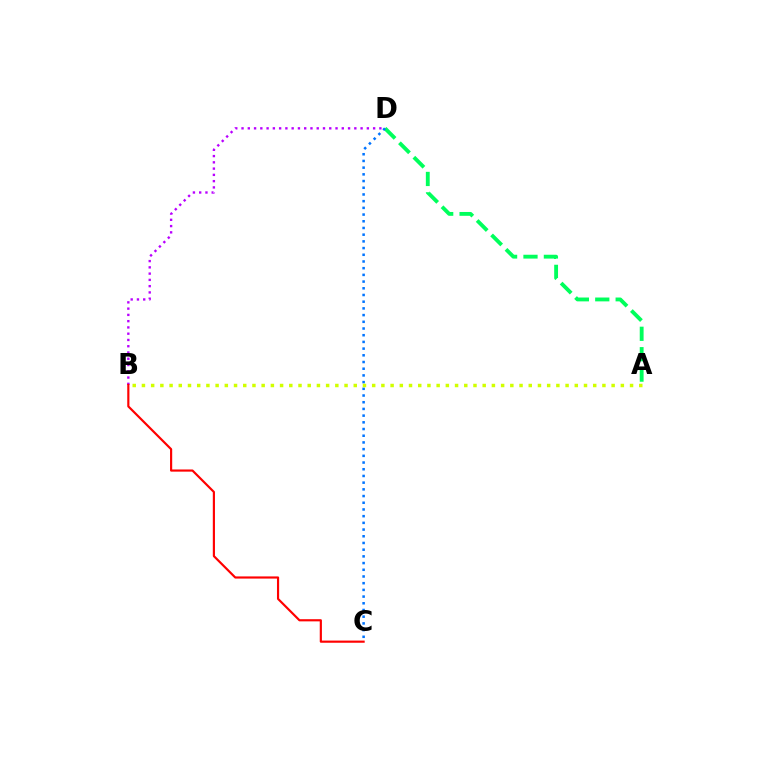{('A', 'D'): [{'color': '#00ff5c', 'line_style': 'dashed', 'thickness': 2.77}], ('C', 'D'): [{'color': '#0074ff', 'line_style': 'dotted', 'thickness': 1.82}], ('A', 'B'): [{'color': '#d1ff00', 'line_style': 'dotted', 'thickness': 2.5}], ('B', 'D'): [{'color': '#b900ff', 'line_style': 'dotted', 'thickness': 1.7}], ('B', 'C'): [{'color': '#ff0000', 'line_style': 'solid', 'thickness': 1.56}]}